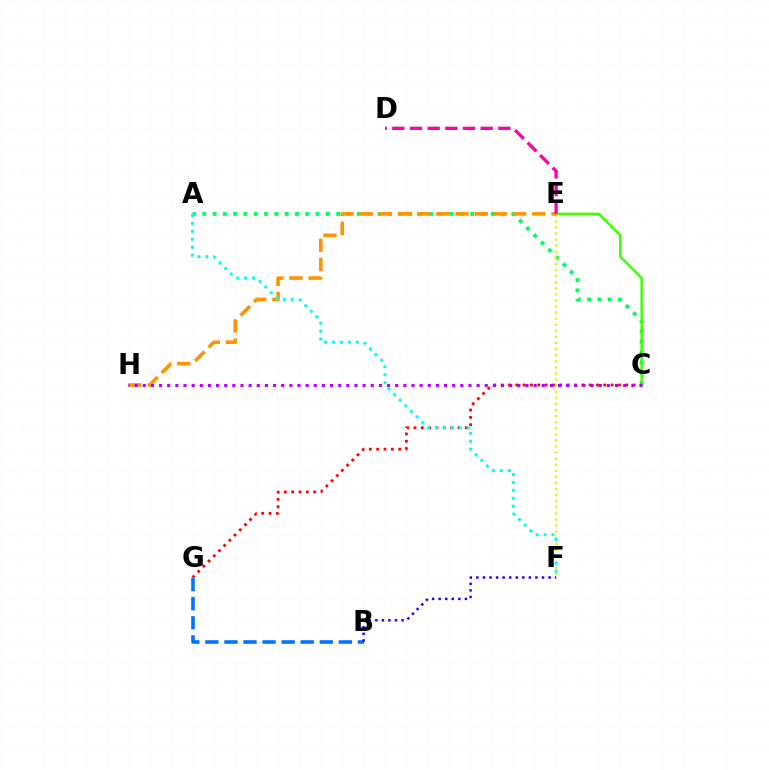{('A', 'C'): [{'color': '#00ff5c', 'line_style': 'dotted', 'thickness': 2.8}], ('C', 'E'): [{'color': '#3dff00', 'line_style': 'solid', 'thickness': 1.76}], ('E', 'F'): [{'color': '#d1ff00', 'line_style': 'dotted', 'thickness': 1.65}], ('B', 'G'): [{'color': '#0074ff', 'line_style': 'dashed', 'thickness': 2.59}], ('B', 'F'): [{'color': '#2500ff', 'line_style': 'dotted', 'thickness': 1.78}], ('E', 'H'): [{'color': '#ff9400', 'line_style': 'dashed', 'thickness': 2.61}], ('C', 'G'): [{'color': '#ff0000', 'line_style': 'dotted', 'thickness': 1.99}], ('D', 'E'): [{'color': '#ff00ac', 'line_style': 'dashed', 'thickness': 2.4}], ('C', 'H'): [{'color': '#b900ff', 'line_style': 'dotted', 'thickness': 2.21}], ('A', 'F'): [{'color': '#00fff6', 'line_style': 'dotted', 'thickness': 2.16}]}